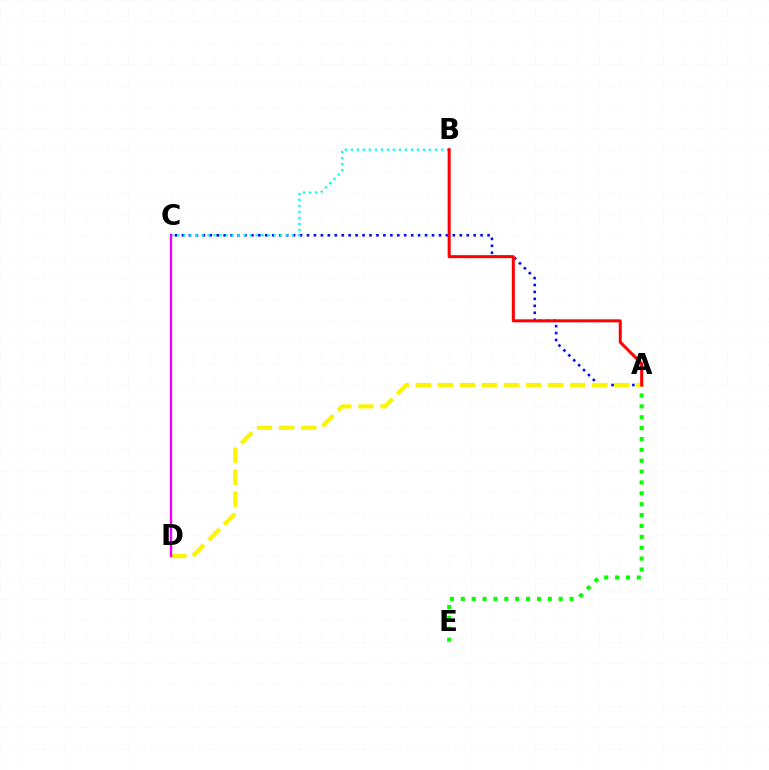{('A', 'E'): [{'color': '#08ff00', 'line_style': 'dotted', 'thickness': 2.95}], ('A', 'C'): [{'color': '#0010ff', 'line_style': 'dotted', 'thickness': 1.89}], ('B', 'C'): [{'color': '#00fff6', 'line_style': 'dotted', 'thickness': 1.63}], ('A', 'D'): [{'color': '#fcf500', 'line_style': 'dashed', 'thickness': 3.0}], ('C', 'D'): [{'color': '#ee00ff', 'line_style': 'solid', 'thickness': 1.72}], ('A', 'B'): [{'color': '#ff0000', 'line_style': 'solid', 'thickness': 2.17}]}